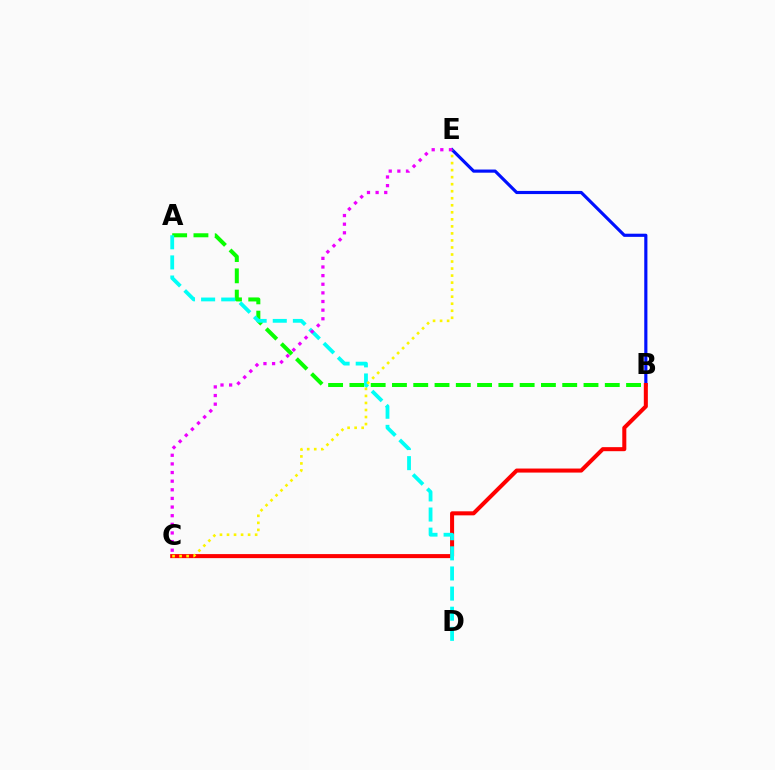{('A', 'B'): [{'color': '#08ff00', 'line_style': 'dashed', 'thickness': 2.89}], ('B', 'E'): [{'color': '#0010ff', 'line_style': 'solid', 'thickness': 2.27}], ('B', 'C'): [{'color': '#ff0000', 'line_style': 'solid', 'thickness': 2.91}], ('A', 'D'): [{'color': '#00fff6', 'line_style': 'dashed', 'thickness': 2.73}], ('C', 'E'): [{'color': '#fcf500', 'line_style': 'dotted', 'thickness': 1.91}, {'color': '#ee00ff', 'line_style': 'dotted', 'thickness': 2.34}]}